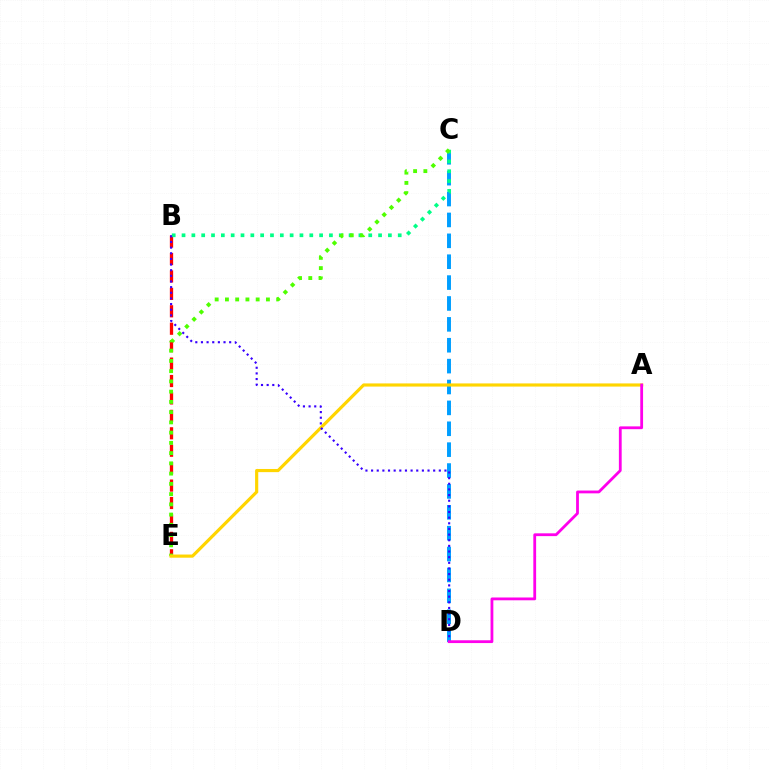{('C', 'D'): [{'color': '#009eff', 'line_style': 'dashed', 'thickness': 2.84}], ('B', 'E'): [{'color': '#ff0000', 'line_style': 'dashed', 'thickness': 2.37}], ('B', 'C'): [{'color': '#00ff86', 'line_style': 'dotted', 'thickness': 2.67}], ('C', 'E'): [{'color': '#4fff00', 'line_style': 'dotted', 'thickness': 2.78}], ('A', 'E'): [{'color': '#ffd500', 'line_style': 'solid', 'thickness': 2.27}], ('B', 'D'): [{'color': '#3700ff', 'line_style': 'dotted', 'thickness': 1.53}], ('A', 'D'): [{'color': '#ff00ed', 'line_style': 'solid', 'thickness': 2.01}]}